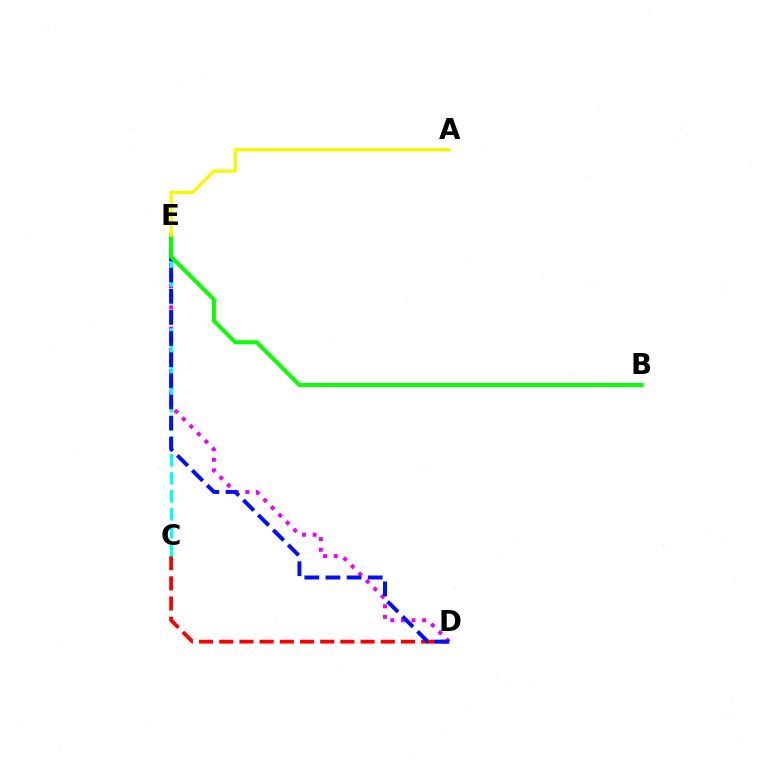{('D', 'E'): [{'color': '#ee00ff', 'line_style': 'dotted', 'thickness': 2.89}, {'color': '#0010ff', 'line_style': 'dashed', 'thickness': 2.87}], ('C', 'D'): [{'color': '#ff0000', 'line_style': 'dashed', 'thickness': 2.74}], ('C', 'E'): [{'color': '#00fff6', 'line_style': 'dashed', 'thickness': 2.44}], ('B', 'E'): [{'color': '#08ff00', 'line_style': 'solid', 'thickness': 2.87}], ('A', 'E'): [{'color': '#fcf500', 'line_style': 'solid', 'thickness': 2.38}]}